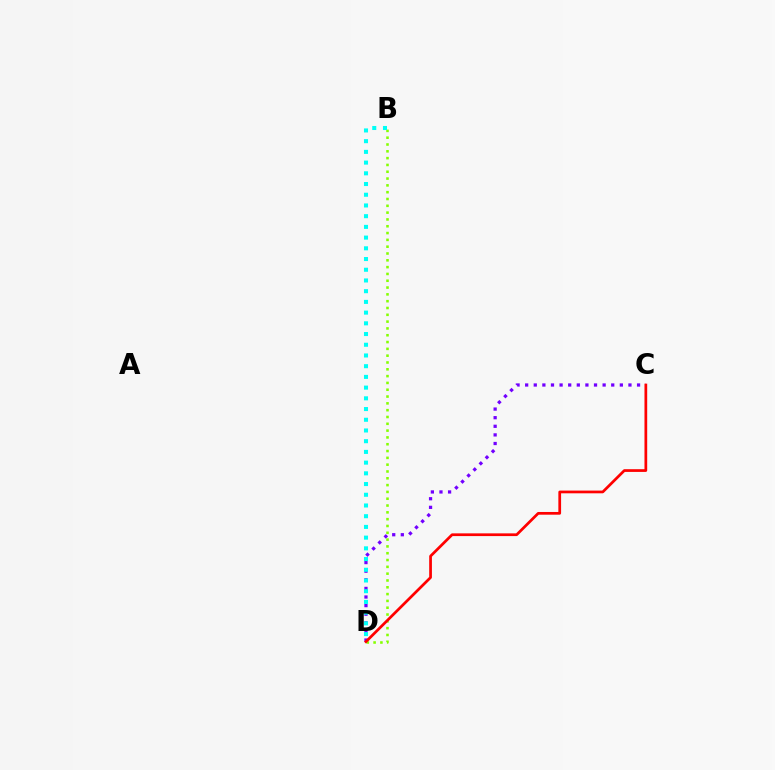{('C', 'D'): [{'color': '#7200ff', 'line_style': 'dotted', 'thickness': 2.34}, {'color': '#ff0000', 'line_style': 'solid', 'thickness': 1.96}], ('B', 'D'): [{'color': '#84ff00', 'line_style': 'dotted', 'thickness': 1.85}, {'color': '#00fff6', 'line_style': 'dotted', 'thickness': 2.91}]}